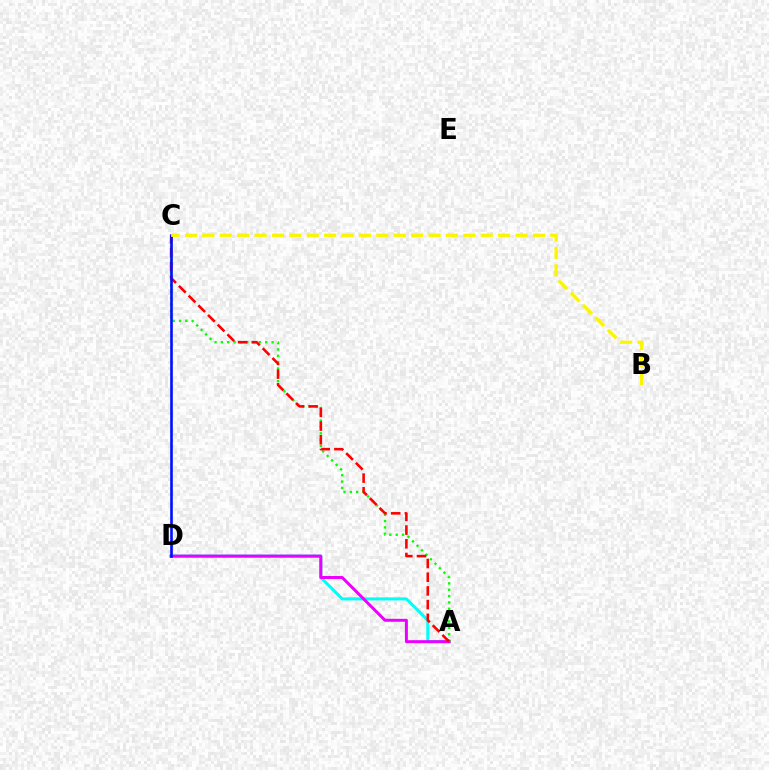{('A', 'D'): [{'color': '#00fff6', 'line_style': 'solid', 'thickness': 2.17}, {'color': '#ee00ff', 'line_style': 'solid', 'thickness': 2.15}], ('A', 'C'): [{'color': '#08ff00', 'line_style': 'dotted', 'thickness': 1.72}, {'color': '#ff0000', 'line_style': 'dashed', 'thickness': 1.86}], ('C', 'D'): [{'color': '#0010ff', 'line_style': 'solid', 'thickness': 1.89}], ('B', 'C'): [{'color': '#fcf500', 'line_style': 'dashed', 'thickness': 2.36}]}